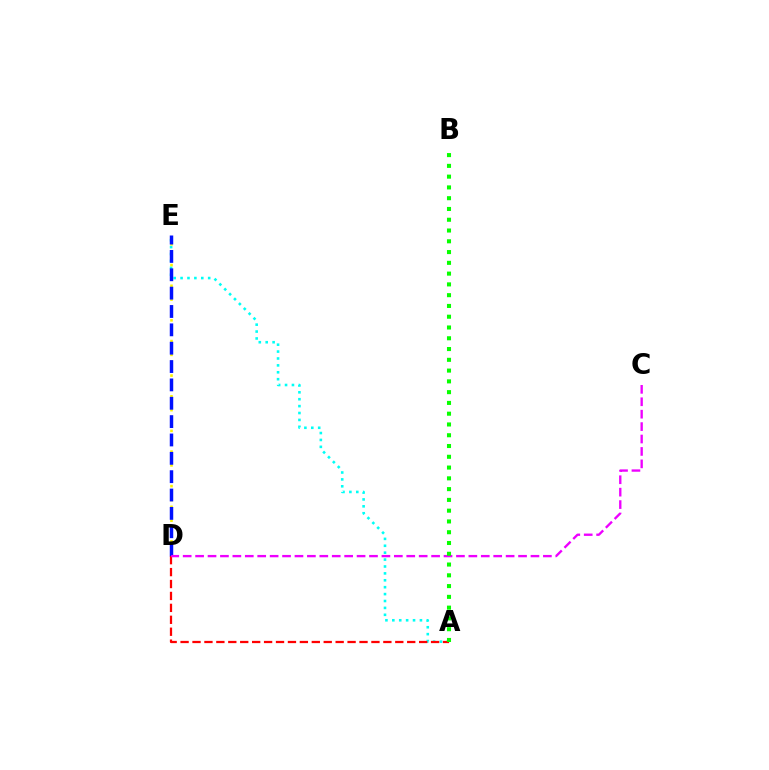{('A', 'E'): [{'color': '#00fff6', 'line_style': 'dotted', 'thickness': 1.88}], ('D', 'E'): [{'color': '#fcf500', 'line_style': 'dotted', 'thickness': 1.88}, {'color': '#0010ff', 'line_style': 'dashed', 'thickness': 2.49}], ('A', 'D'): [{'color': '#ff0000', 'line_style': 'dashed', 'thickness': 1.62}], ('C', 'D'): [{'color': '#ee00ff', 'line_style': 'dashed', 'thickness': 1.69}], ('A', 'B'): [{'color': '#08ff00', 'line_style': 'dotted', 'thickness': 2.93}]}